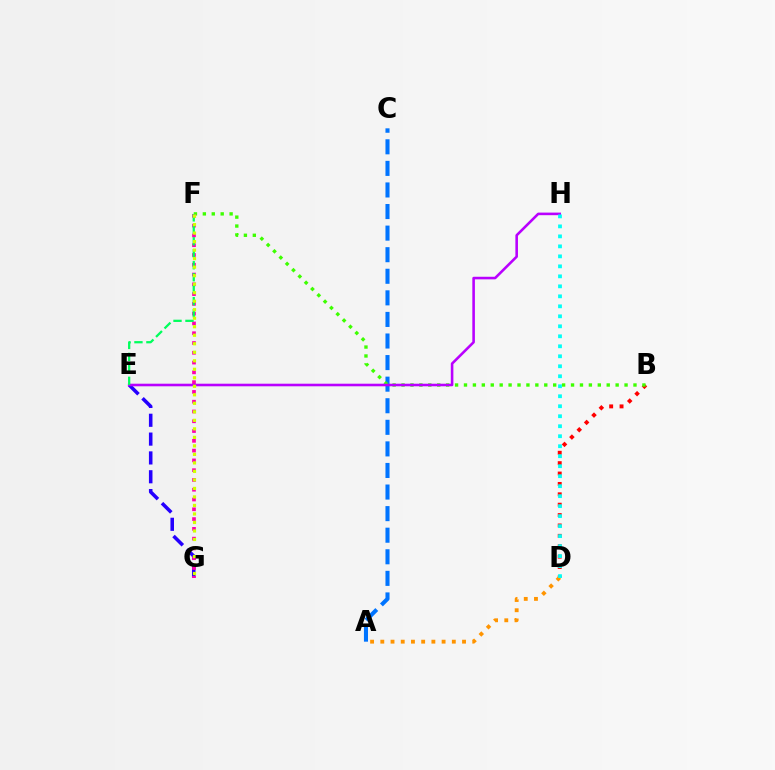{('A', 'C'): [{'color': '#0074ff', 'line_style': 'dashed', 'thickness': 2.93}], ('B', 'D'): [{'color': '#ff0000', 'line_style': 'dotted', 'thickness': 2.82}], ('E', 'G'): [{'color': '#2500ff', 'line_style': 'dashed', 'thickness': 2.56}], ('B', 'F'): [{'color': '#3dff00', 'line_style': 'dotted', 'thickness': 2.42}], ('A', 'D'): [{'color': '#ff9400', 'line_style': 'dotted', 'thickness': 2.78}], ('F', 'G'): [{'color': '#ff00ac', 'line_style': 'dotted', 'thickness': 2.66}, {'color': '#d1ff00', 'line_style': 'dotted', 'thickness': 2.31}], ('E', 'H'): [{'color': '#b900ff', 'line_style': 'solid', 'thickness': 1.86}], ('D', 'H'): [{'color': '#00fff6', 'line_style': 'dotted', 'thickness': 2.71}], ('E', 'F'): [{'color': '#00ff5c', 'line_style': 'dashed', 'thickness': 1.63}]}